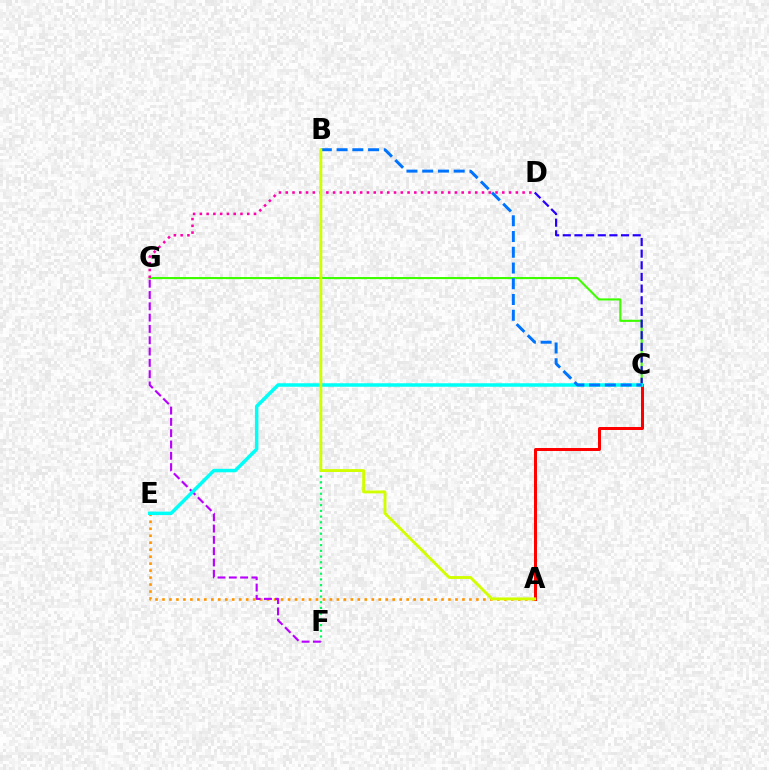{('A', 'C'): [{'color': '#ff0000', 'line_style': 'solid', 'thickness': 2.16}], ('A', 'E'): [{'color': '#ff9400', 'line_style': 'dotted', 'thickness': 1.9}], ('C', 'G'): [{'color': '#3dff00', 'line_style': 'solid', 'thickness': 1.51}], ('C', 'D'): [{'color': '#2500ff', 'line_style': 'dashed', 'thickness': 1.58}], ('B', 'F'): [{'color': '#00ff5c', 'line_style': 'dotted', 'thickness': 1.55}], ('D', 'G'): [{'color': '#ff00ac', 'line_style': 'dotted', 'thickness': 1.84}], ('F', 'G'): [{'color': '#b900ff', 'line_style': 'dashed', 'thickness': 1.54}], ('C', 'E'): [{'color': '#00fff6', 'line_style': 'solid', 'thickness': 2.52}], ('B', 'C'): [{'color': '#0074ff', 'line_style': 'dashed', 'thickness': 2.14}], ('A', 'B'): [{'color': '#d1ff00', 'line_style': 'solid', 'thickness': 2.07}]}